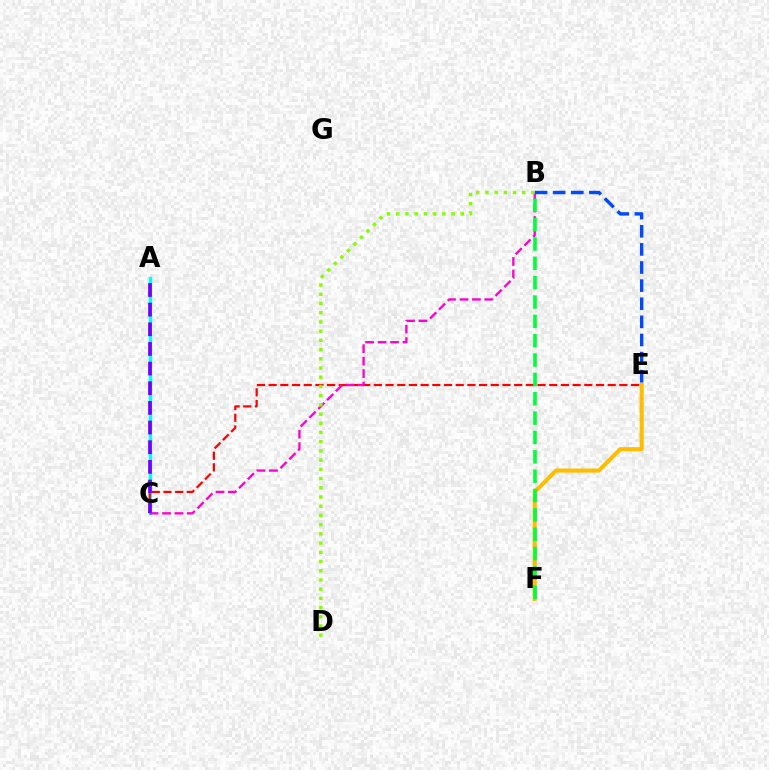{('A', 'C'): [{'color': '#00fff6', 'line_style': 'solid', 'thickness': 2.38}, {'color': '#7200ff', 'line_style': 'dashed', 'thickness': 2.67}], ('E', 'F'): [{'color': '#ffbd00', 'line_style': 'solid', 'thickness': 2.94}], ('C', 'E'): [{'color': '#ff0000', 'line_style': 'dashed', 'thickness': 1.59}], ('B', 'C'): [{'color': '#ff00cf', 'line_style': 'dashed', 'thickness': 1.69}], ('B', 'F'): [{'color': '#00ff39', 'line_style': 'dashed', 'thickness': 2.63}], ('B', 'E'): [{'color': '#004bff', 'line_style': 'dashed', 'thickness': 2.46}], ('B', 'D'): [{'color': '#84ff00', 'line_style': 'dotted', 'thickness': 2.5}]}